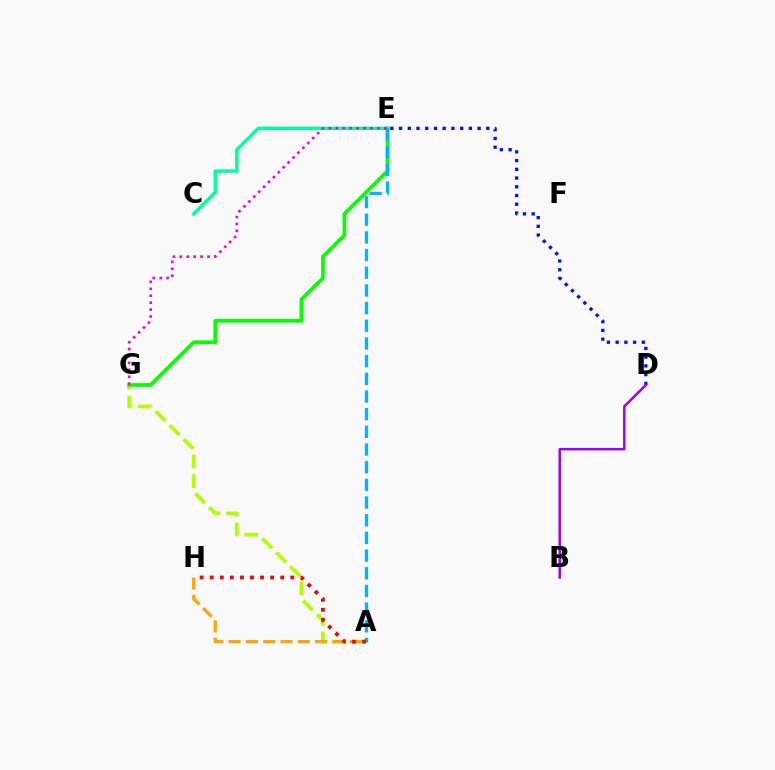{('A', 'G'): [{'color': '#b3ff00', 'line_style': 'dashed', 'thickness': 2.67}], ('A', 'H'): [{'color': '#ffa500', 'line_style': 'dashed', 'thickness': 2.35}, {'color': '#ff0000', 'line_style': 'dotted', 'thickness': 2.74}], ('D', 'E'): [{'color': '#0010ff', 'line_style': 'dotted', 'thickness': 2.37}], ('E', 'G'): [{'color': '#08ff00', 'line_style': 'solid', 'thickness': 2.7}, {'color': '#ff00bd', 'line_style': 'dotted', 'thickness': 1.88}], ('C', 'E'): [{'color': '#00ff9d', 'line_style': 'solid', 'thickness': 2.48}], ('B', 'D'): [{'color': '#9b00ff', 'line_style': 'solid', 'thickness': 1.78}], ('A', 'E'): [{'color': '#00b5ff', 'line_style': 'dashed', 'thickness': 2.4}]}